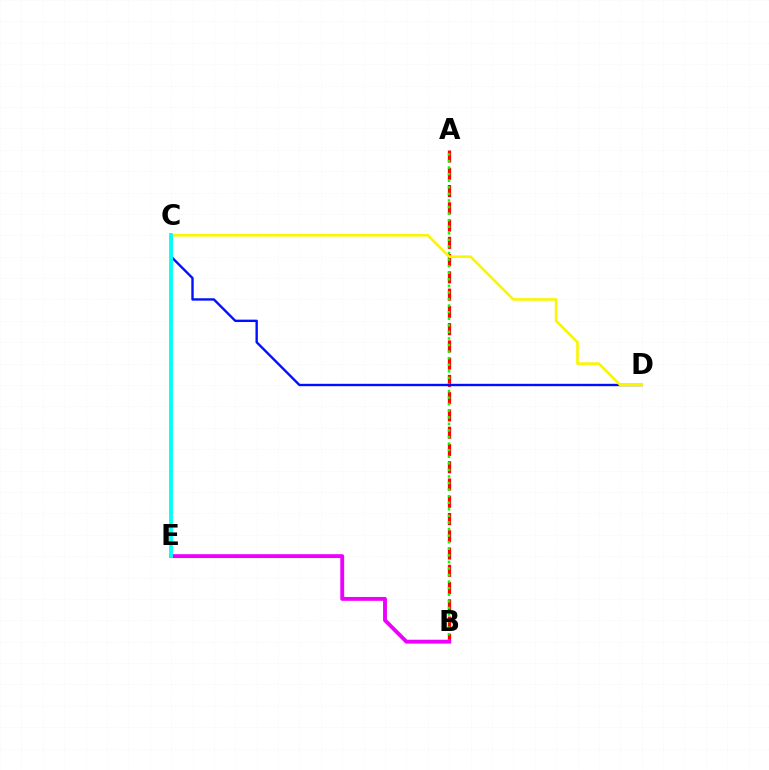{('A', 'B'): [{'color': '#ff0000', 'line_style': 'dashed', 'thickness': 2.34}, {'color': '#08ff00', 'line_style': 'dotted', 'thickness': 1.79}], ('C', 'D'): [{'color': '#0010ff', 'line_style': 'solid', 'thickness': 1.71}, {'color': '#fcf500', 'line_style': 'solid', 'thickness': 1.88}], ('B', 'E'): [{'color': '#ee00ff', 'line_style': 'solid', 'thickness': 2.79}], ('C', 'E'): [{'color': '#00fff6', 'line_style': 'solid', 'thickness': 2.74}]}